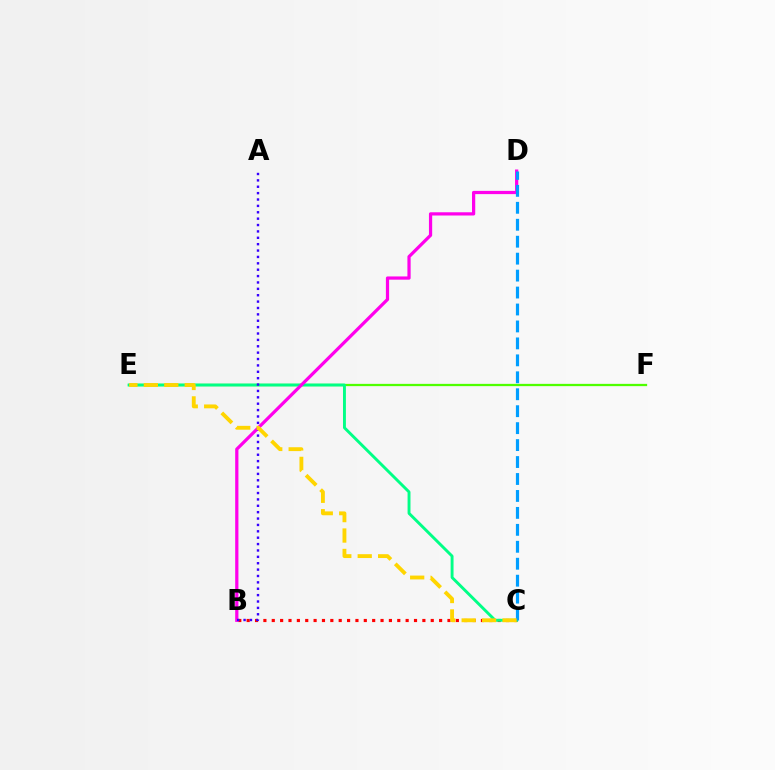{('E', 'F'): [{'color': '#4fff00', 'line_style': 'solid', 'thickness': 1.64}], ('B', 'C'): [{'color': '#ff0000', 'line_style': 'dotted', 'thickness': 2.27}], ('C', 'E'): [{'color': '#00ff86', 'line_style': 'solid', 'thickness': 2.09}, {'color': '#ffd500', 'line_style': 'dashed', 'thickness': 2.77}], ('B', 'D'): [{'color': '#ff00ed', 'line_style': 'solid', 'thickness': 2.33}], ('C', 'D'): [{'color': '#009eff', 'line_style': 'dashed', 'thickness': 2.3}], ('A', 'B'): [{'color': '#3700ff', 'line_style': 'dotted', 'thickness': 1.73}]}